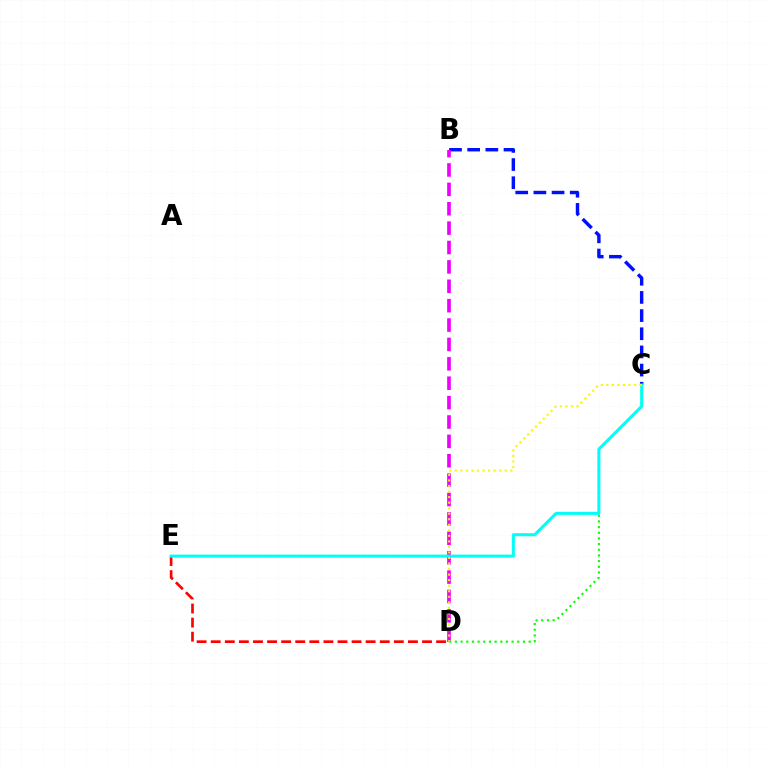{('B', 'C'): [{'color': '#0010ff', 'line_style': 'dashed', 'thickness': 2.47}], ('B', 'D'): [{'color': '#ee00ff', 'line_style': 'dashed', 'thickness': 2.63}], ('D', 'E'): [{'color': '#ff0000', 'line_style': 'dashed', 'thickness': 1.91}], ('C', 'D'): [{'color': '#08ff00', 'line_style': 'dotted', 'thickness': 1.54}, {'color': '#fcf500', 'line_style': 'dotted', 'thickness': 1.51}], ('C', 'E'): [{'color': '#00fff6', 'line_style': 'solid', 'thickness': 2.17}]}